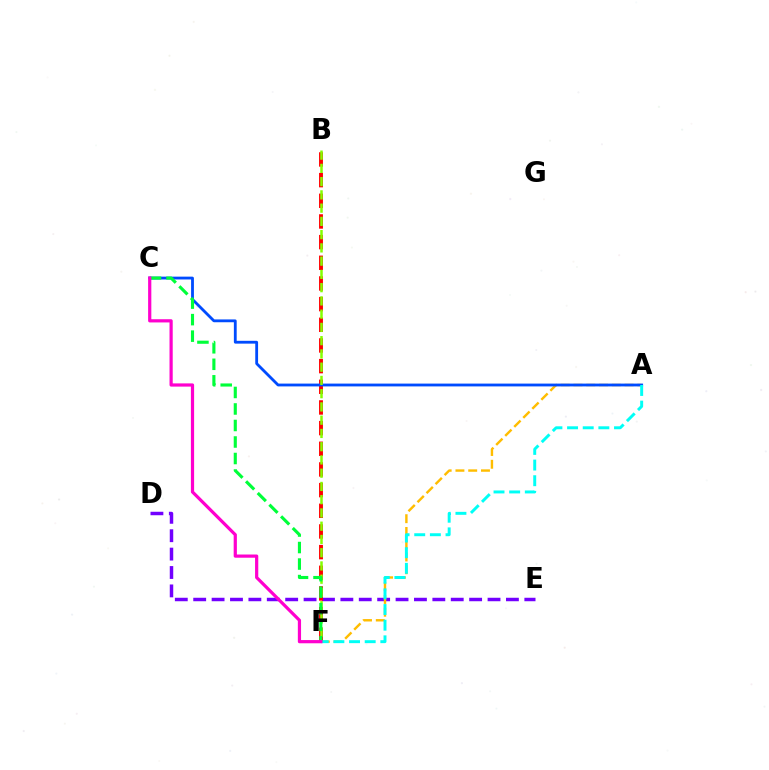{('D', 'E'): [{'color': '#7200ff', 'line_style': 'dashed', 'thickness': 2.5}], ('B', 'F'): [{'color': '#ff0000', 'line_style': 'dashed', 'thickness': 2.81}, {'color': '#84ff00', 'line_style': 'dashed', 'thickness': 1.8}], ('A', 'F'): [{'color': '#ffbd00', 'line_style': 'dashed', 'thickness': 1.73}, {'color': '#00fff6', 'line_style': 'dashed', 'thickness': 2.13}], ('A', 'C'): [{'color': '#004bff', 'line_style': 'solid', 'thickness': 2.03}], ('C', 'F'): [{'color': '#00ff39', 'line_style': 'dashed', 'thickness': 2.24}, {'color': '#ff00cf', 'line_style': 'solid', 'thickness': 2.31}]}